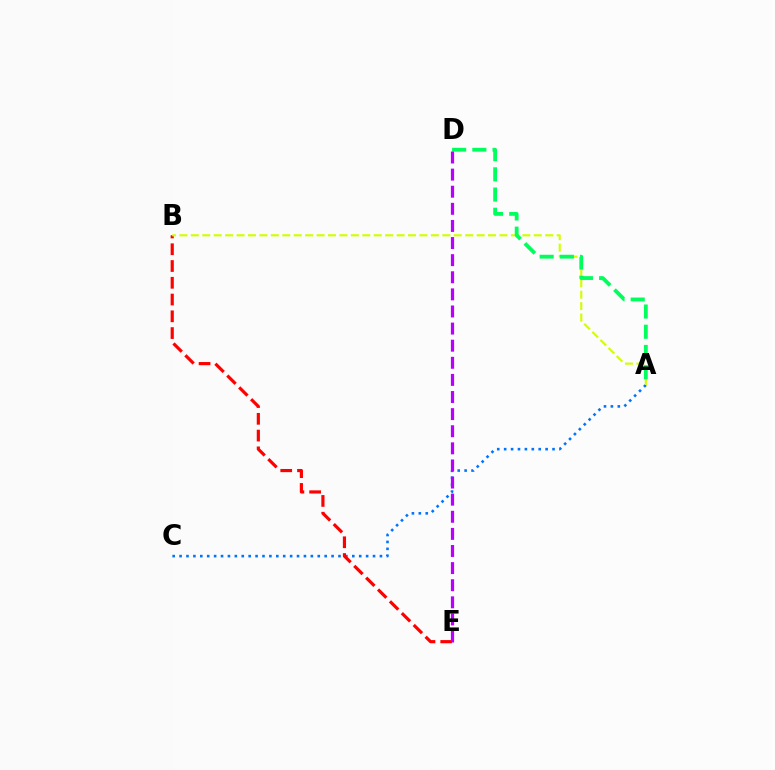{('A', 'C'): [{'color': '#0074ff', 'line_style': 'dotted', 'thickness': 1.88}], ('B', 'E'): [{'color': '#ff0000', 'line_style': 'dashed', 'thickness': 2.28}], ('A', 'B'): [{'color': '#d1ff00', 'line_style': 'dashed', 'thickness': 1.55}], ('A', 'D'): [{'color': '#00ff5c', 'line_style': 'dashed', 'thickness': 2.75}], ('D', 'E'): [{'color': '#b900ff', 'line_style': 'dashed', 'thickness': 2.32}]}